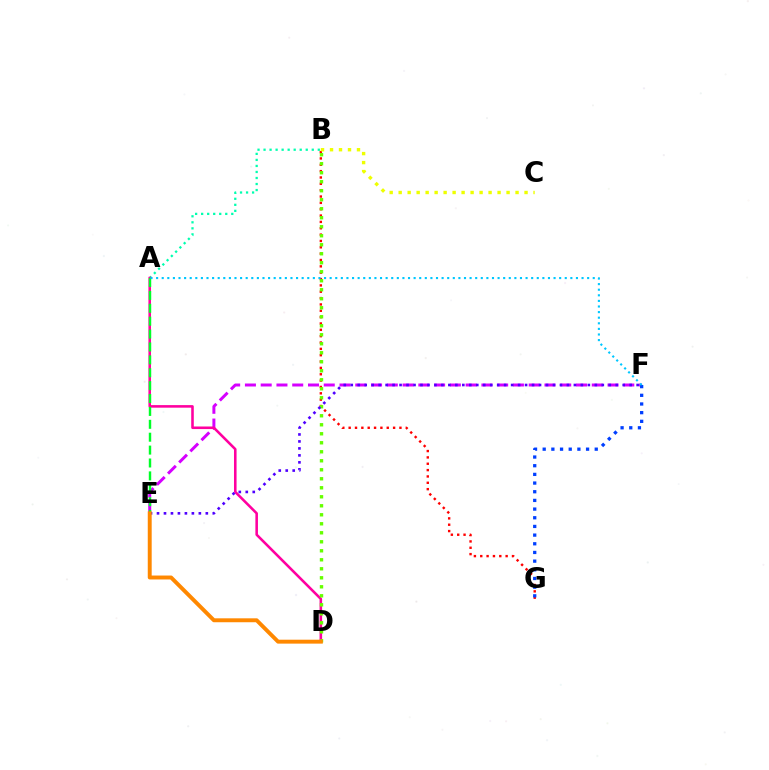{('A', 'B'): [{'color': '#00ffaf', 'line_style': 'dotted', 'thickness': 1.64}], ('B', 'G'): [{'color': '#ff0000', 'line_style': 'dotted', 'thickness': 1.72}], ('E', 'F'): [{'color': '#d600ff', 'line_style': 'dashed', 'thickness': 2.14}, {'color': '#4f00ff', 'line_style': 'dotted', 'thickness': 1.89}], ('A', 'D'): [{'color': '#ff00a0', 'line_style': 'solid', 'thickness': 1.85}], ('B', 'D'): [{'color': '#66ff00', 'line_style': 'dotted', 'thickness': 2.45}], ('F', 'G'): [{'color': '#003fff', 'line_style': 'dotted', 'thickness': 2.36}], ('A', 'E'): [{'color': '#00ff27', 'line_style': 'dashed', 'thickness': 1.75}], ('A', 'F'): [{'color': '#00c7ff', 'line_style': 'dotted', 'thickness': 1.52}], ('B', 'C'): [{'color': '#eeff00', 'line_style': 'dotted', 'thickness': 2.44}], ('D', 'E'): [{'color': '#ff8800', 'line_style': 'solid', 'thickness': 2.83}]}